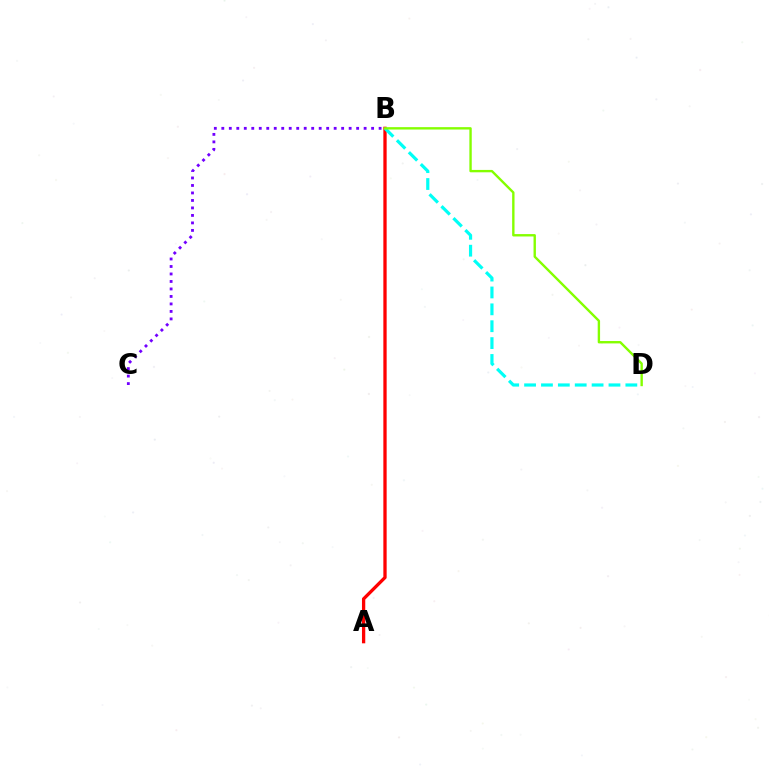{('B', 'C'): [{'color': '#7200ff', 'line_style': 'dotted', 'thickness': 2.04}], ('A', 'B'): [{'color': '#ff0000', 'line_style': 'solid', 'thickness': 2.37}], ('B', 'D'): [{'color': '#00fff6', 'line_style': 'dashed', 'thickness': 2.29}, {'color': '#84ff00', 'line_style': 'solid', 'thickness': 1.71}]}